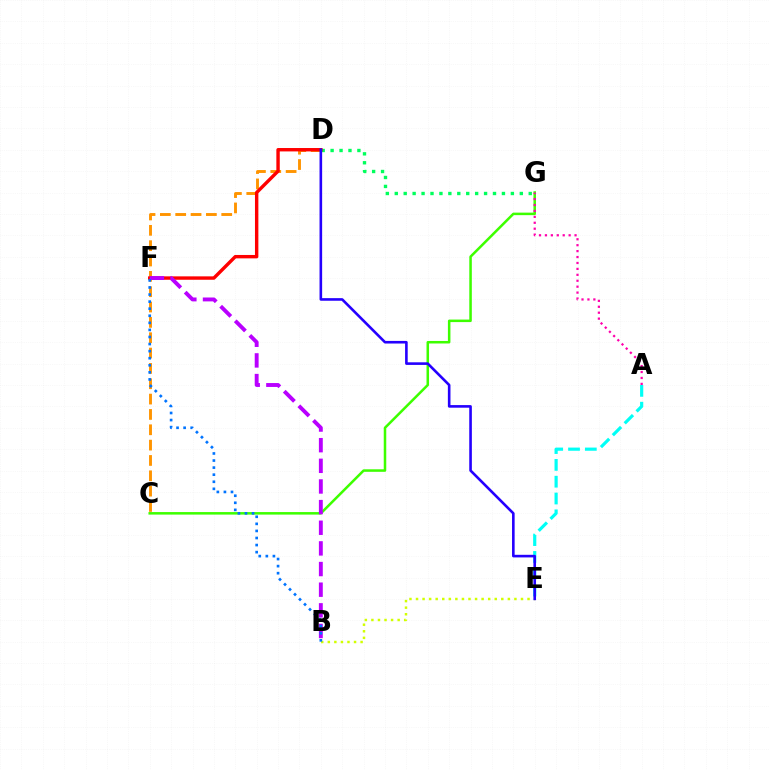{('C', 'D'): [{'color': '#ff9400', 'line_style': 'dashed', 'thickness': 2.08}], ('D', 'G'): [{'color': '#00ff5c', 'line_style': 'dotted', 'thickness': 2.43}], ('C', 'G'): [{'color': '#3dff00', 'line_style': 'solid', 'thickness': 1.82}], ('A', 'G'): [{'color': '#ff00ac', 'line_style': 'dotted', 'thickness': 1.61}], ('A', 'E'): [{'color': '#00fff6', 'line_style': 'dashed', 'thickness': 2.28}], ('D', 'F'): [{'color': '#ff0000', 'line_style': 'solid', 'thickness': 2.45}], ('B', 'E'): [{'color': '#d1ff00', 'line_style': 'dotted', 'thickness': 1.78}], ('B', 'F'): [{'color': '#b900ff', 'line_style': 'dashed', 'thickness': 2.8}, {'color': '#0074ff', 'line_style': 'dotted', 'thickness': 1.92}], ('D', 'E'): [{'color': '#2500ff', 'line_style': 'solid', 'thickness': 1.88}]}